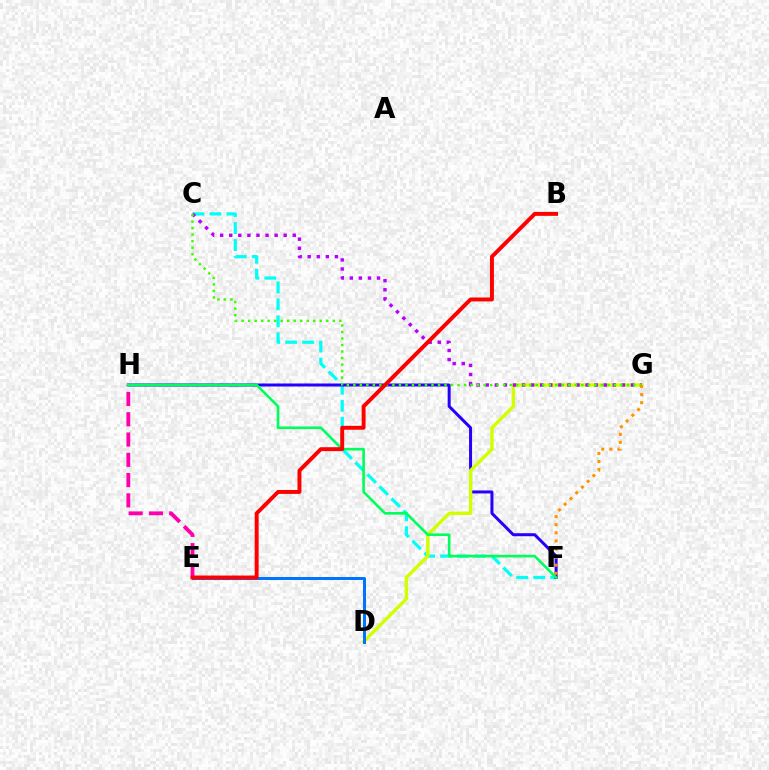{('C', 'F'): [{'color': '#00fff6', 'line_style': 'dashed', 'thickness': 2.31}], ('E', 'H'): [{'color': '#ff00ac', 'line_style': 'dashed', 'thickness': 2.76}], ('F', 'H'): [{'color': '#2500ff', 'line_style': 'solid', 'thickness': 2.16}, {'color': '#00ff5c', 'line_style': 'solid', 'thickness': 1.89}], ('D', 'G'): [{'color': '#d1ff00', 'line_style': 'solid', 'thickness': 2.44}], ('D', 'E'): [{'color': '#0074ff', 'line_style': 'solid', 'thickness': 2.15}], ('C', 'G'): [{'color': '#b900ff', 'line_style': 'dotted', 'thickness': 2.47}, {'color': '#3dff00', 'line_style': 'dotted', 'thickness': 1.77}], ('F', 'G'): [{'color': '#ff9400', 'line_style': 'dotted', 'thickness': 2.2}], ('B', 'E'): [{'color': '#ff0000', 'line_style': 'solid', 'thickness': 2.83}]}